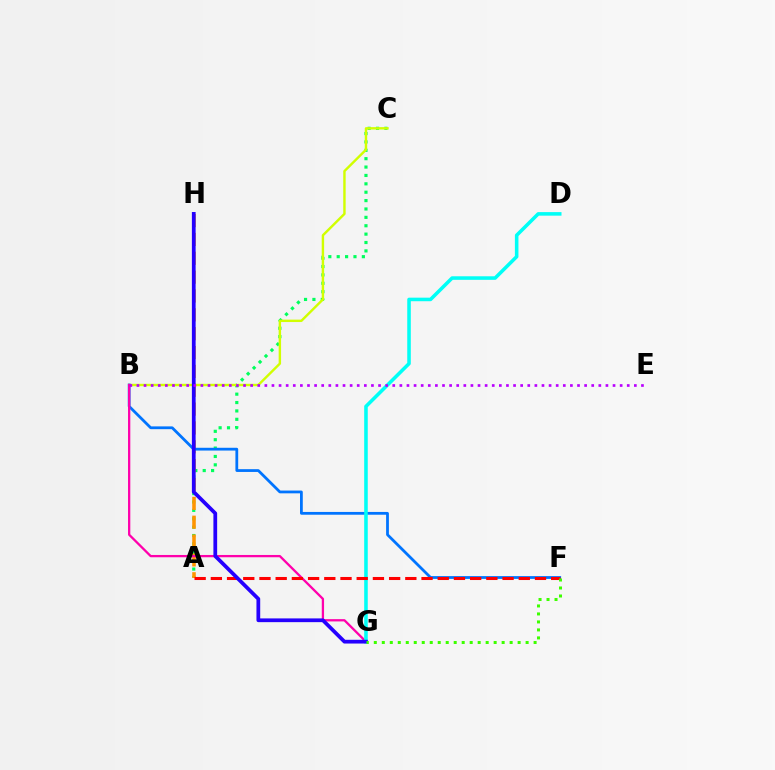{('A', 'C'): [{'color': '#00ff5c', 'line_style': 'dotted', 'thickness': 2.28}], ('A', 'H'): [{'color': '#ff9400', 'line_style': 'dashed', 'thickness': 2.56}], ('B', 'C'): [{'color': '#d1ff00', 'line_style': 'solid', 'thickness': 1.74}], ('B', 'F'): [{'color': '#0074ff', 'line_style': 'solid', 'thickness': 2.0}], ('B', 'G'): [{'color': '#ff00ac', 'line_style': 'solid', 'thickness': 1.65}], ('D', 'G'): [{'color': '#00fff6', 'line_style': 'solid', 'thickness': 2.56}], ('A', 'F'): [{'color': '#ff0000', 'line_style': 'dashed', 'thickness': 2.2}], ('G', 'H'): [{'color': '#2500ff', 'line_style': 'solid', 'thickness': 2.7}], ('B', 'E'): [{'color': '#b900ff', 'line_style': 'dotted', 'thickness': 1.93}], ('F', 'G'): [{'color': '#3dff00', 'line_style': 'dotted', 'thickness': 2.17}]}